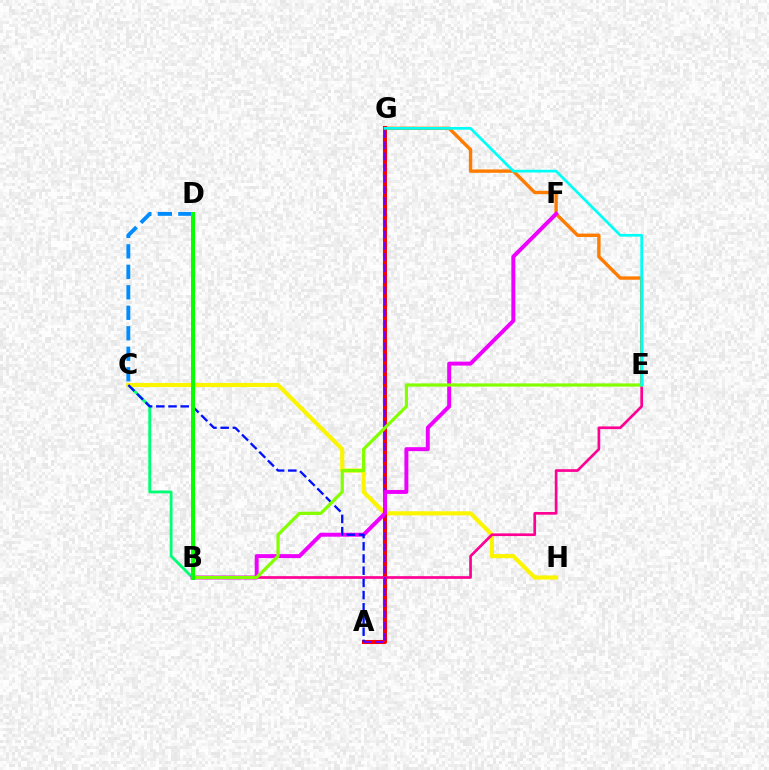{('B', 'C'): [{'color': '#00ff74', 'line_style': 'solid', 'thickness': 2.04}], ('C', 'H'): [{'color': '#fcf500', 'line_style': 'solid', 'thickness': 2.97}], ('C', 'D'): [{'color': '#008cff', 'line_style': 'dashed', 'thickness': 2.78}], ('E', 'G'): [{'color': '#ff7c00', 'line_style': 'solid', 'thickness': 2.43}, {'color': '#00fff6', 'line_style': 'solid', 'thickness': 1.94}], ('A', 'G'): [{'color': '#ff0000', 'line_style': 'solid', 'thickness': 2.92}, {'color': '#7200ff', 'line_style': 'dashed', 'thickness': 1.52}], ('B', 'E'): [{'color': '#ff0094', 'line_style': 'solid', 'thickness': 1.94}, {'color': '#84ff00', 'line_style': 'solid', 'thickness': 2.31}], ('B', 'F'): [{'color': '#ee00ff', 'line_style': 'solid', 'thickness': 2.84}], ('A', 'C'): [{'color': '#0010ff', 'line_style': 'dashed', 'thickness': 1.66}], ('B', 'D'): [{'color': '#08ff00', 'line_style': 'solid', 'thickness': 2.86}]}